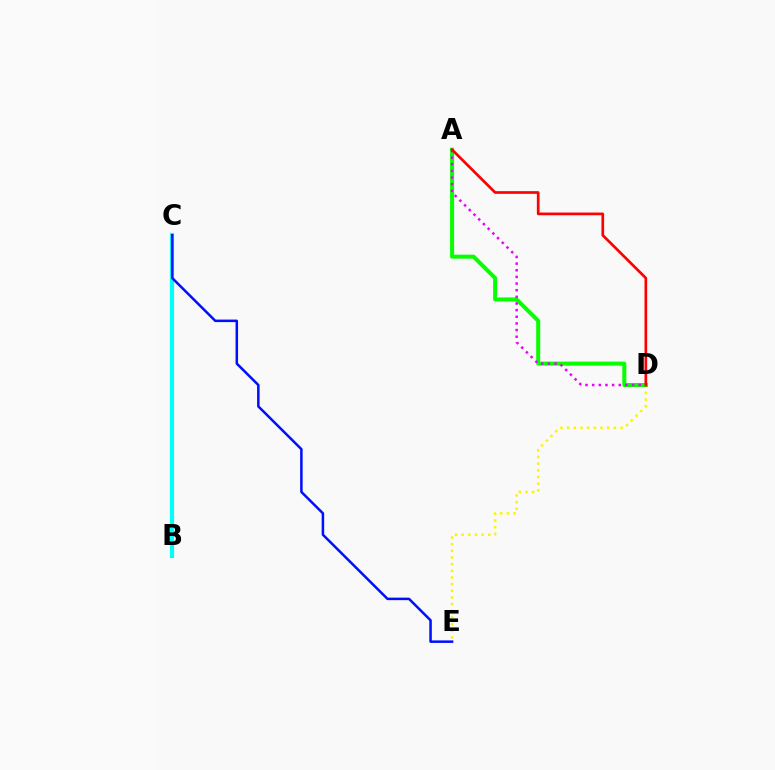{('D', 'E'): [{'color': '#fcf500', 'line_style': 'dotted', 'thickness': 1.81}], ('B', 'C'): [{'color': '#00fff6', 'line_style': 'solid', 'thickness': 2.98}], ('A', 'D'): [{'color': '#08ff00', 'line_style': 'solid', 'thickness': 2.89}, {'color': '#ee00ff', 'line_style': 'dotted', 'thickness': 1.81}, {'color': '#ff0000', 'line_style': 'solid', 'thickness': 1.94}], ('C', 'E'): [{'color': '#0010ff', 'line_style': 'solid', 'thickness': 1.81}]}